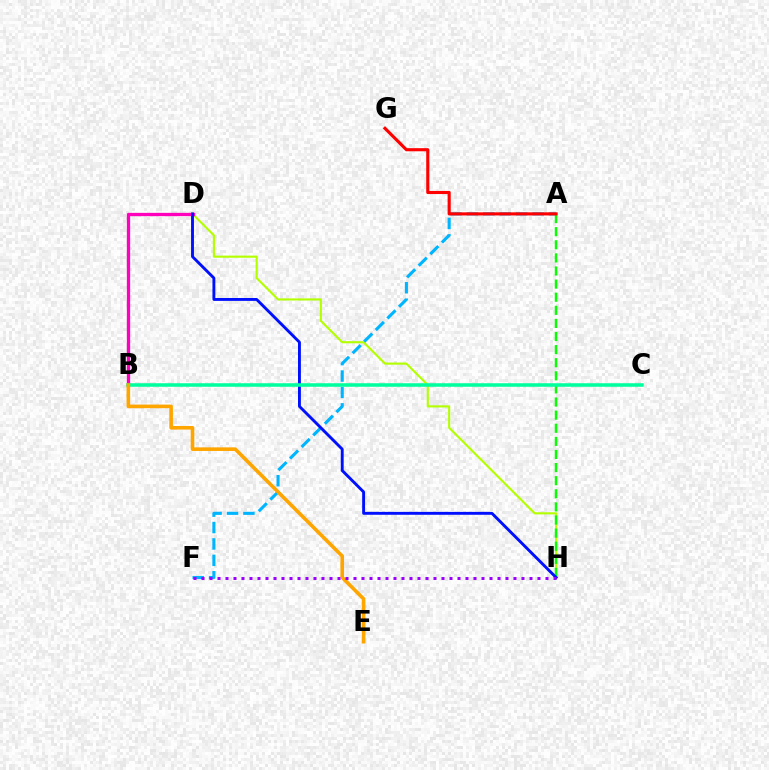{('D', 'H'): [{'color': '#b3ff00', 'line_style': 'solid', 'thickness': 1.53}, {'color': '#0010ff', 'line_style': 'solid', 'thickness': 2.08}], ('A', 'F'): [{'color': '#00b5ff', 'line_style': 'dashed', 'thickness': 2.23}], ('A', 'H'): [{'color': '#08ff00', 'line_style': 'dashed', 'thickness': 1.78}], ('B', 'D'): [{'color': '#ff00bd', 'line_style': 'solid', 'thickness': 2.38}], ('A', 'G'): [{'color': '#ff0000', 'line_style': 'solid', 'thickness': 2.24}], ('B', 'C'): [{'color': '#00ff9d', 'line_style': 'solid', 'thickness': 2.55}], ('B', 'E'): [{'color': '#ffa500', 'line_style': 'solid', 'thickness': 2.6}], ('F', 'H'): [{'color': '#9b00ff', 'line_style': 'dotted', 'thickness': 2.17}]}